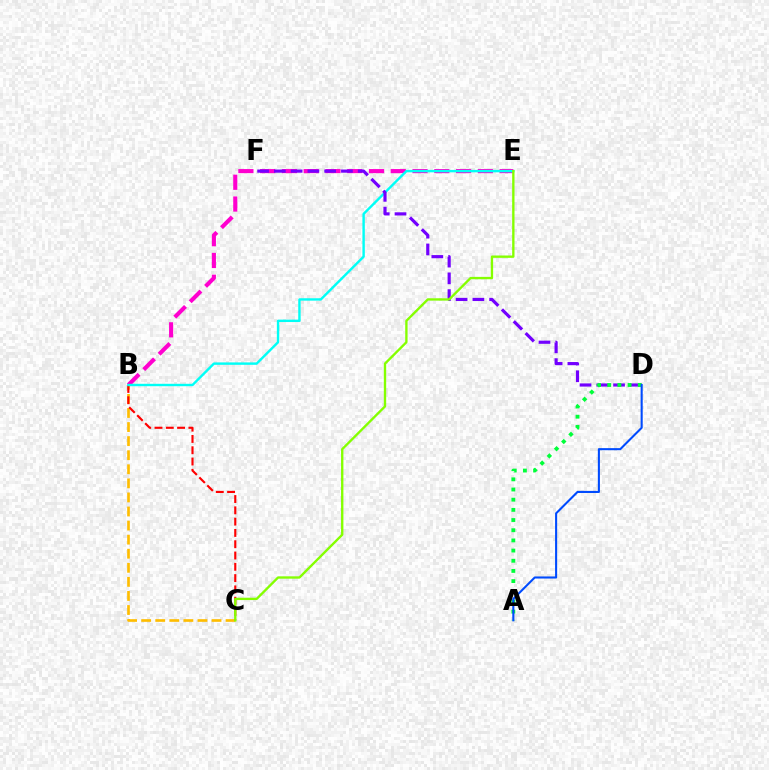{('B', 'E'): [{'color': '#ff00cf', 'line_style': 'dashed', 'thickness': 2.96}, {'color': '#00fff6', 'line_style': 'solid', 'thickness': 1.73}], ('B', 'C'): [{'color': '#ffbd00', 'line_style': 'dashed', 'thickness': 1.91}, {'color': '#ff0000', 'line_style': 'dashed', 'thickness': 1.53}], ('D', 'F'): [{'color': '#7200ff', 'line_style': 'dashed', 'thickness': 2.28}], ('A', 'D'): [{'color': '#00ff39', 'line_style': 'dotted', 'thickness': 2.76}, {'color': '#004bff', 'line_style': 'solid', 'thickness': 1.5}], ('C', 'E'): [{'color': '#84ff00', 'line_style': 'solid', 'thickness': 1.69}]}